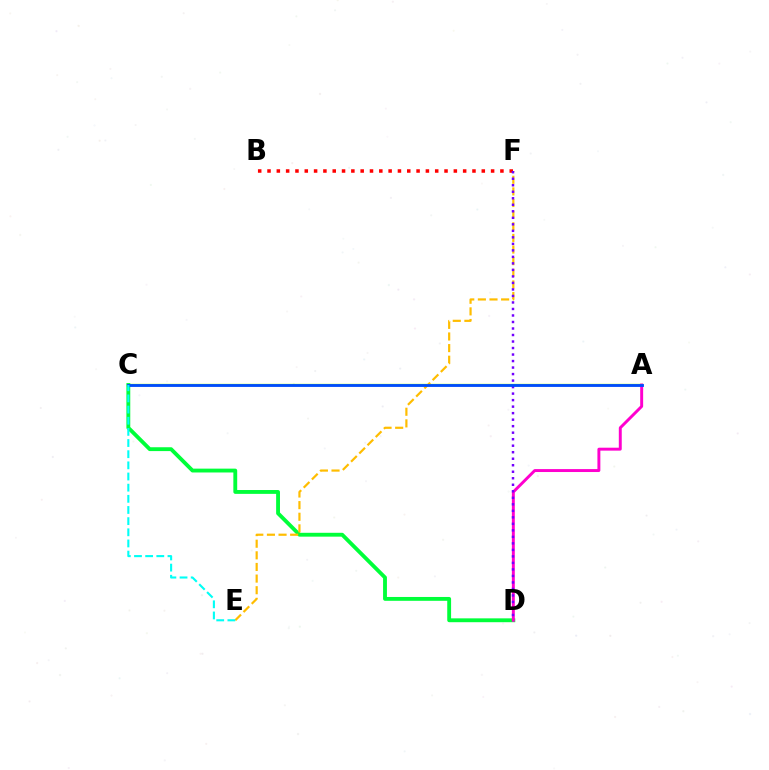{('B', 'F'): [{'color': '#ff0000', 'line_style': 'dotted', 'thickness': 2.53}], ('A', 'C'): [{'color': '#84ff00', 'line_style': 'solid', 'thickness': 1.67}, {'color': '#004bff', 'line_style': 'solid', 'thickness': 2.04}], ('C', 'D'): [{'color': '#00ff39', 'line_style': 'solid', 'thickness': 2.77}], ('E', 'F'): [{'color': '#ffbd00', 'line_style': 'dashed', 'thickness': 1.58}], ('A', 'D'): [{'color': '#ff00cf', 'line_style': 'solid', 'thickness': 2.11}], ('D', 'F'): [{'color': '#7200ff', 'line_style': 'dotted', 'thickness': 1.77}], ('C', 'E'): [{'color': '#00fff6', 'line_style': 'dashed', 'thickness': 1.52}]}